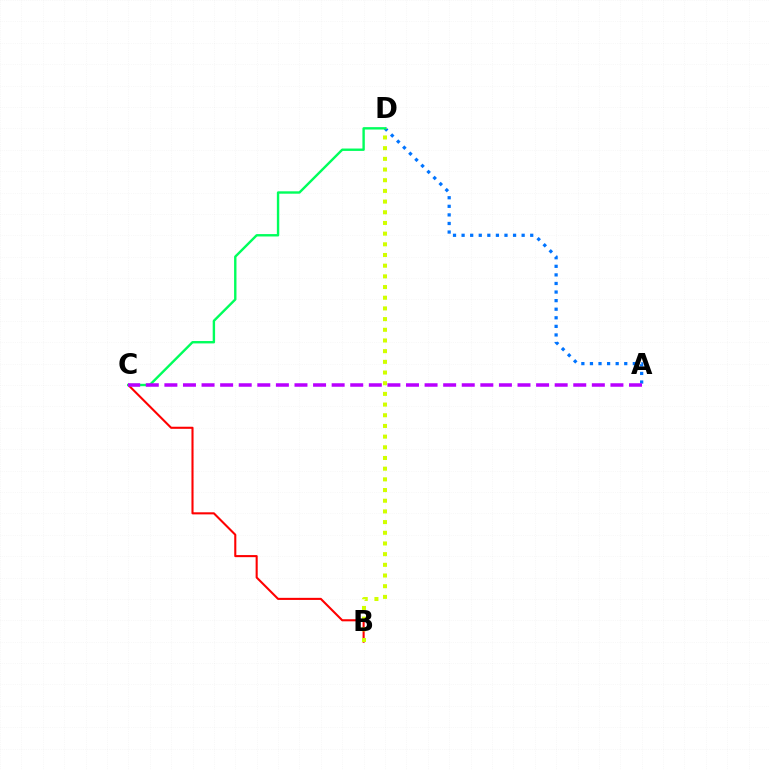{('B', 'C'): [{'color': '#ff0000', 'line_style': 'solid', 'thickness': 1.5}], ('A', 'D'): [{'color': '#0074ff', 'line_style': 'dotted', 'thickness': 2.33}], ('B', 'D'): [{'color': '#d1ff00', 'line_style': 'dotted', 'thickness': 2.9}], ('C', 'D'): [{'color': '#00ff5c', 'line_style': 'solid', 'thickness': 1.72}], ('A', 'C'): [{'color': '#b900ff', 'line_style': 'dashed', 'thickness': 2.52}]}